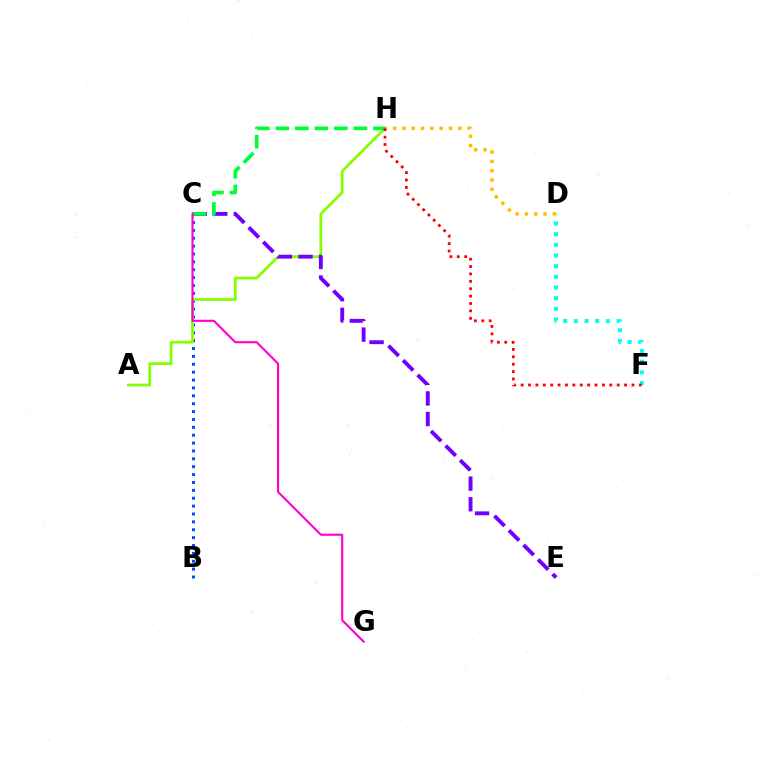{('D', 'F'): [{'color': '#00fff6', 'line_style': 'dotted', 'thickness': 2.9}], ('B', 'C'): [{'color': '#004bff', 'line_style': 'dotted', 'thickness': 2.14}], ('A', 'H'): [{'color': '#84ff00', 'line_style': 'solid', 'thickness': 1.98}], ('D', 'H'): [{'color': '#ffbd00', 'line_style': 'dotted', 'thickness': 2.53}], ('C', 'E'): [{'color': '#7200ff', 'line_style': 'dashed', 'thickness': 2.8}], ('C', 'H'): [{'color': '#00ff39', 'line_style': 'dashed', 'thickness': 2.65}], ('C', 'G'): [{'color': '#ff00cf', 'line_style': 'solid', 'thickness': 1.52}], ('F', 'H'): [{'color': '#ff0000', 'line_style': 'dotted', 'thickness': 2.01}]}